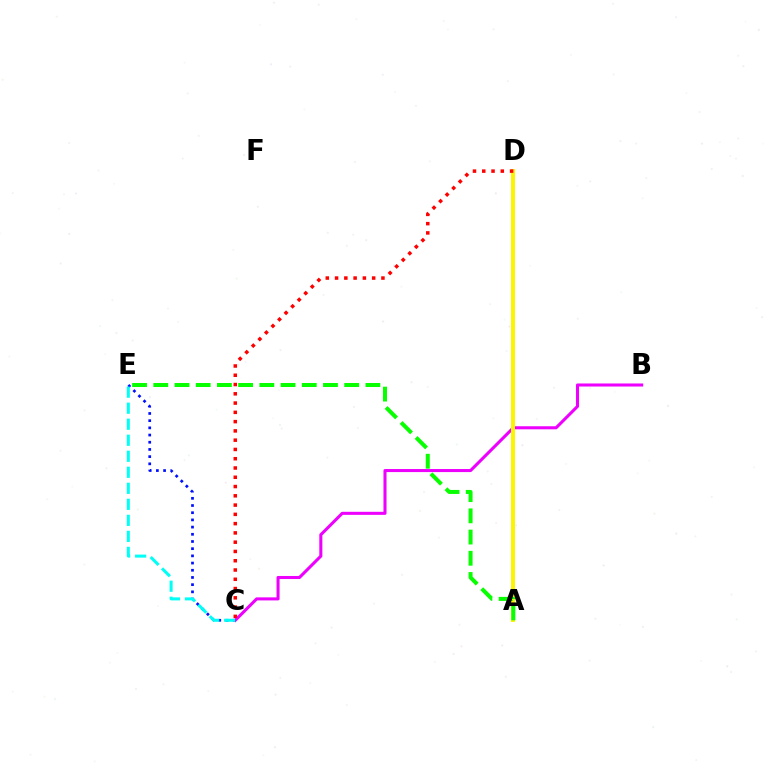{('B', 'C'): [{'color': '#ee00ff', 'line_style': 'solid', 'thickness': 2.2}], ('A', 'D'): [{'color': '#fcf500', 'line_style': 'solid', 'thickness': 2.86}], ('C', 'D'): [{'color': '#ff0000', 'line_style': 'dotted', 'thickness': 2.52}], ('C', 'E'): [{'color': '#0010ff', 'line_style': 'dotted', 'thickness': 1.95}, {'color': '#00fff6', 'line_style': 'dashed', 'thickness': 2.18}], ('A', 'E'): [{'color': '#08ff00', 'line_style': 'dashed', 'thickness': 2.88}]}